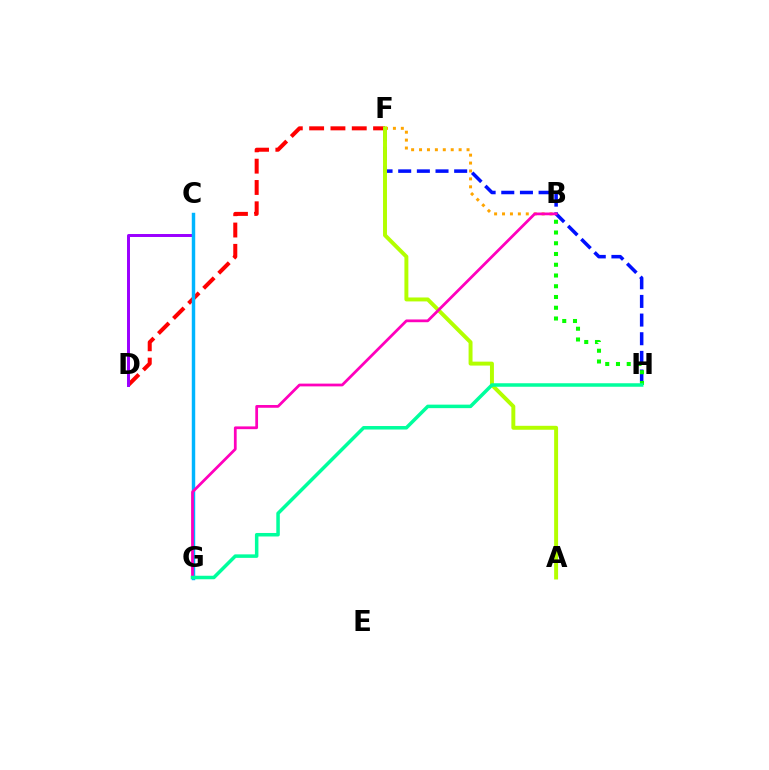{('D', 'F'): [{'color': '#ff0000', 'line_style': 'dashed', 'thickness': 2.9}], ('C', 'D'): [{'color': '#9b00ff', 'line_style': 'solid', 'thickness': 2.14}], ('B', 'F'): [{'color': '#ffa500', 'line_style': 'dotted', 'thickness': 2.15}], ('F', 'H'): [{'color': '#0010ff', 'line_style': 'dashed', 'thickness': 2.53}], ('A', 'F'): [{'color': '#b3ff00', 'line_style': 'solid', 'thickness': 2.84}], ('C', 'G'): [{'color': '#00b5ff', 'line_style': 'solid', 'thickness': 2.47}], ('B', 'G'): [{'color': '#ff00bd', 'line_style': 'solid', 'thickness': 1.98}], ('B', 'H'): [{'color': '#08ff00', 'line_style': 'dotted', 'thickness': 2.92}], ('G', 'H'): [{'color': '#00ff9d', 'line_style': 'solid', 'thickness': 2.52}]}